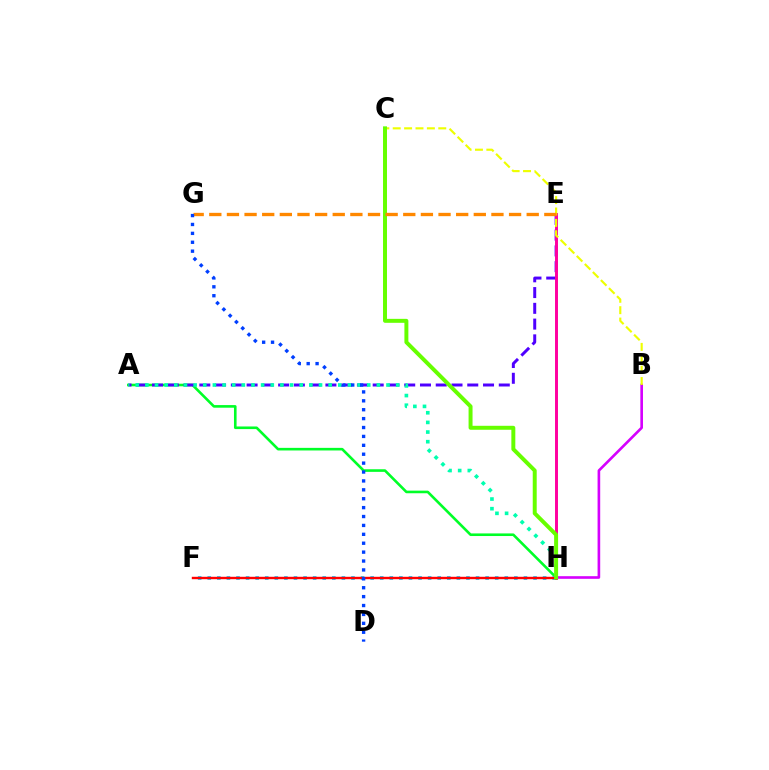{('A', 'H'): [{'color': '#00ff27', 'line_style': 'solid', 'thickness': 1.88}, {'color': '#00ffaf', 'line_style': 'dotted', 'thickness': 2.62}], ('A', 'E'): [{'color': '#4f00ff', 'line_style': 'dashed', 'thickness': 2.14}], ('F', 'H'): [{'color': '#00c7ff', 'line_style': 'dotted', 'thickness': 2.6}, {'color': '#ff0000', 'line_style': 'solid', 'thickness': 1.74}], ('E', 'H'): [{'color': '#ff00a0', 'line_style': 'solid', 'thickness': 2.12}], ('B', 'H'): [{'color': '#d600ff', 'line_style': 'solid', 'thickness': 1.9}], ('B', 'C'): [{'color': '#eeff00', 'line_style': 'dashed', 'thickness': 1.55}], ('C', 'H'): [{'color': '#66ff00', 'line_style': 'solid', 'thickness': 2.86}], ('E', 'G'): [{'color': '#ff8800', 'line_style': 'dashed', 'thickness': 2.4}], ('D', 'G'): [{'color': '#003fff', 'line_style': 'dotted', 'thickness': 2.42}]}